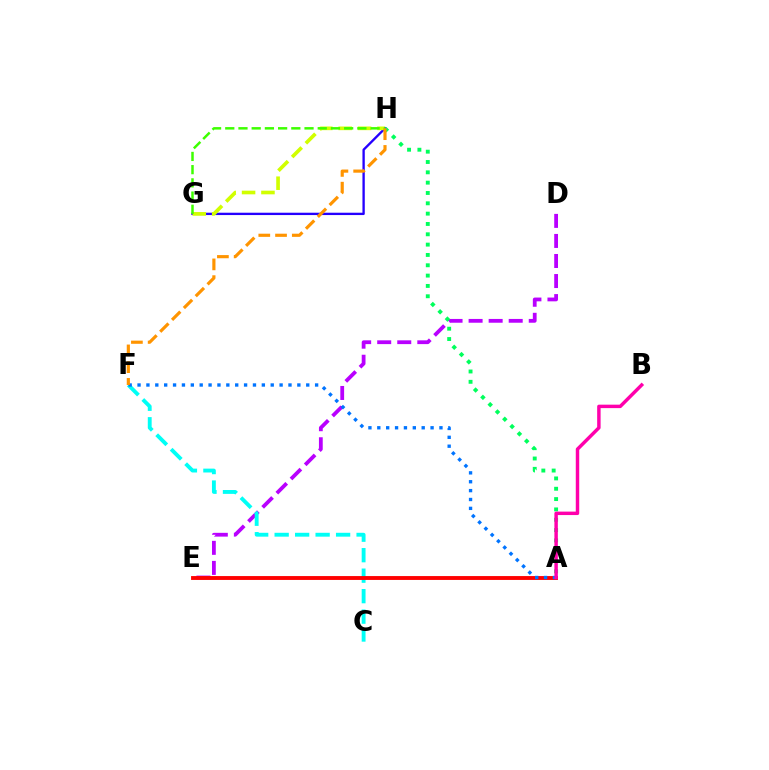{('G', 'H'): [{'color': '#2500ff', 'line_style': 'solid', 'thickness': 1.69}, {'color': '#d1ff00', 'line_style': 'dashed', 'thickness': 2.63}, {'color': '#3dff00', 'line_style': 'dashed', 'thickness': 1.79}], ('D', 'E'): [{'color': '#b900ff', 'line_style': 'dashed', 'thickness': 2.72}], ('C', 'F'): [{'color': '#00fff6', 'line_style': 'dashed', 'thickness': 2.78}], ('A', 'E'): [{'color': '#ff0000', 'line_style': 'solid', 'thickness': 2.79}], ('A', 'H'): [{'color': '#00ff5c', 'line_style': 'dotted', 'thickness': 2.81}], ('A', 'F'): [{'color': '#0074ff', 'line_style': 'dotted', 'thickness': 2.41}], ('A', 'B'): [{'color': '#ff00ac', 'line_style': 'solid', 'thickness': 2.48}], ('F', 'H'): [{'color': '#ff9400', 'line_style': 'dashed', 'thickness': 2.28}]}